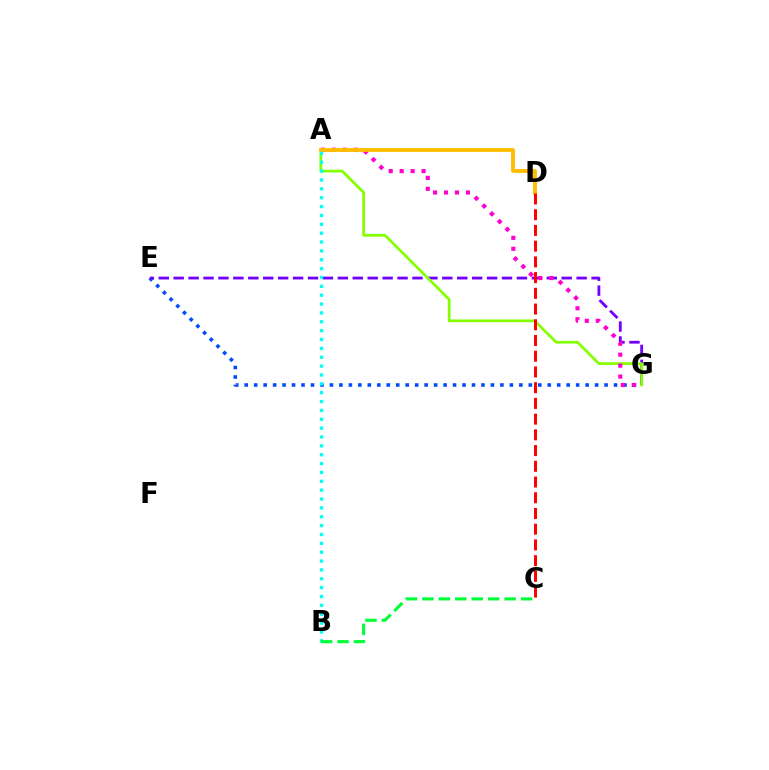{('E', 'G'): [{'color': '#004bff', 'line_style': 'dotted', 'thickness': 2.57}, {'color': '#7200ff', 'line_style': 'dashed', 'thickness': 2.03}], ('A', 'G'): [{'color': '#84ff00', 'line_style': 'solid', 'thickness': 1.96}, {'color': '#ff00cf', 'line_style': 'dotted', 'thickness': 2.98}], ('A', 'D'): [{'color': '#ffbd00', 'line_style': 'solid', 'thickness': 2.76}], ('A', 'B'): [{'color': '#00fff6', 'line_style': 'dotted', 'thickness': 2.41}], ('B', 'C'): [{'color': '#00ff39', 'line_style': 'dashed', 'thickness': 2.23}], ('C', 'D'): [{'color': '#ff0000', 'line_style': 'dashed', 'thickness': 2.14}]}